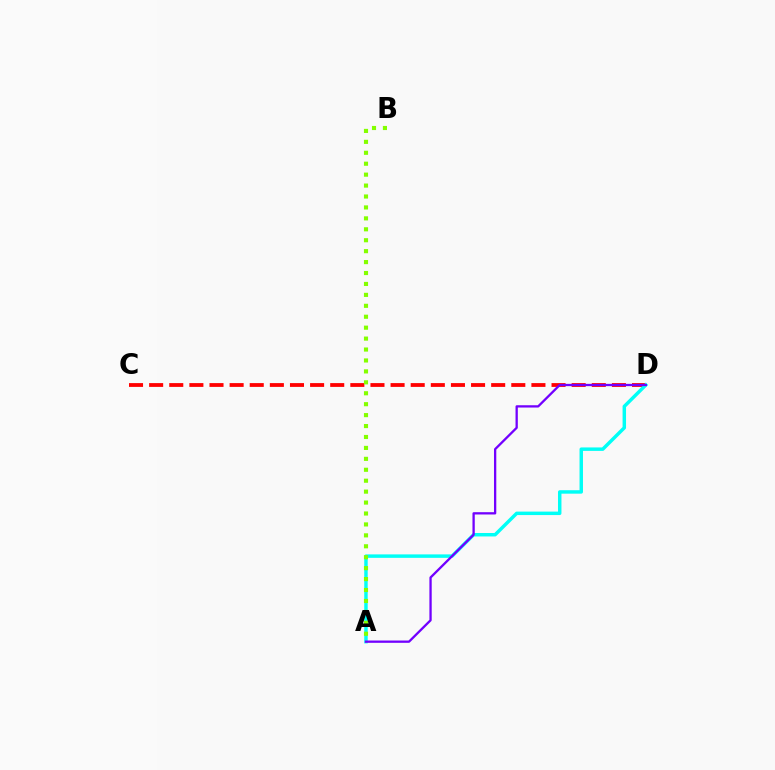{('C', 'D'): [{'color': '#ff0000', 'line_style': 'dashed', 'thickness': 2.73}], ('A', 'D'): [{'color': '#00fff6', 'line_style': 'solid', 'thickness': 2.49}, {'color': '#7200ff', 'line_style': 'solid', 'thickness': 1.65}], ('A', 'B'): [{'color': '#84ff00', 'line_style': 'dotted', 'thickness': 2.97}]}